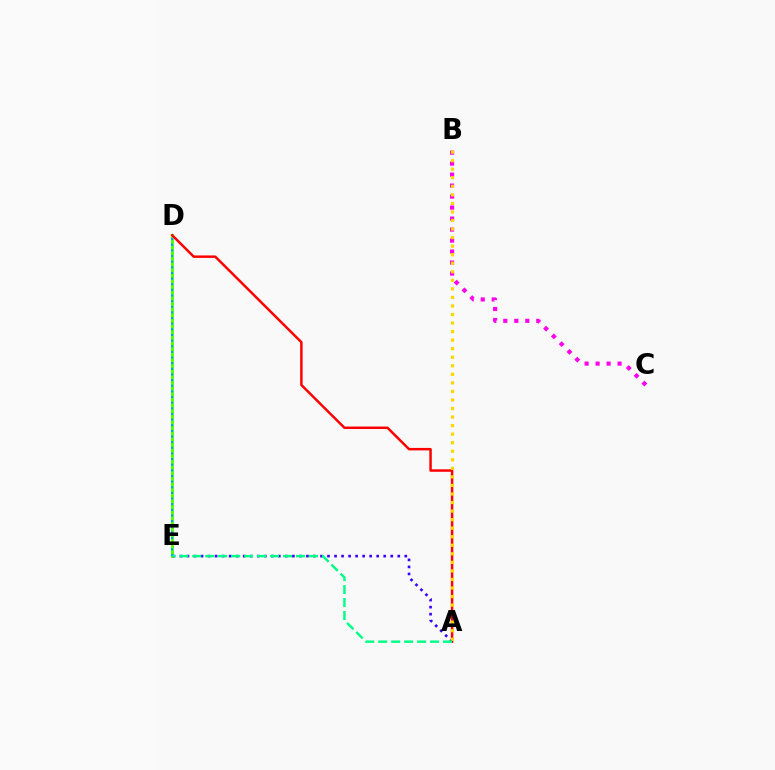{('D', 'E'): [{'color': '#4fff00', 'line_style': 'solid', 'thickness': 2.08}, {'color': '#009eff', 'line_style': 'dotted', 'thickness': 1.53}], ('A', 'D'): [{'color': '#ff0000', 'line_style': 'solid', 'thickness': 1.79}], ('B', 'C'): [{'color': '#ff00ed', 'line_style': 'dotted', 'thickness': 2.99}], ('A', 'E'): [{'color': '#3700ff', 'line_style': 'dotted', 'thickness': 1.91}, {'color': '#00ff86', 'line_style': 'dashed', 'thickness': 1.76}], ('A', 'B'): [{'color': '#ffd500', 'line_style': 'dotted', 'thickness': 2.32}]}